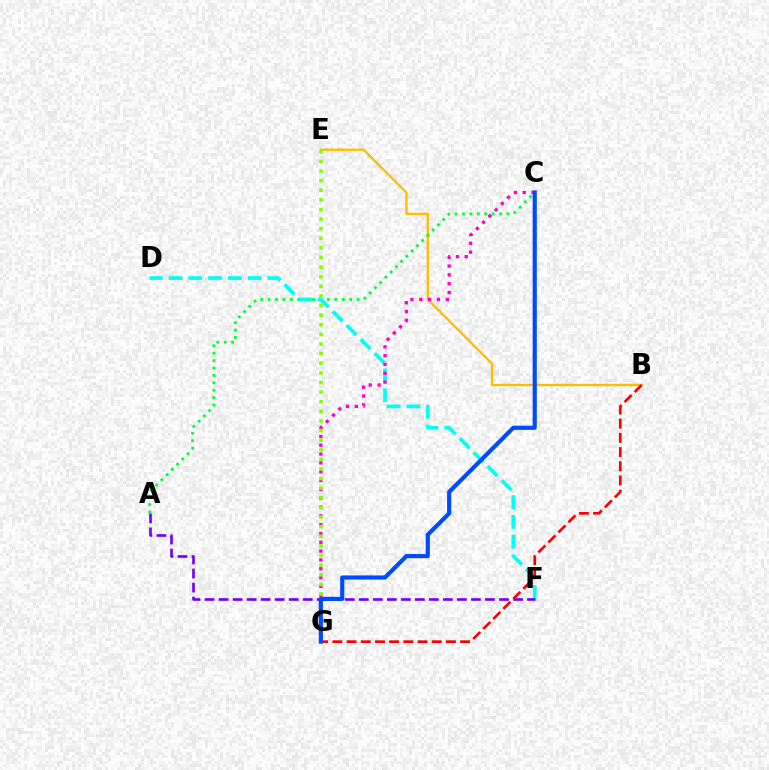{('B', 'E'): [{'color': '#ffbd00', 'line_style': 'solid', 'thickness': 1.66}], ('A', 'C'): [{'color': '#00ff39', 'line_style': 'dotted', 'thickness': 2.01}], ('D', 'F'): [{'color': '#00fff6', 'line_style': 'dashed', 'thickness': 2.68}], ('A', 'F'): [{'color': '#7200ff', 'line_style': 'dashed', 'thickness': 1.9}], ('B', 'G'): [{'color': '#ff0000', 'line_style': 'dashed', 'thickness': 1.93}], ('C', 'G'): [{'color': '#ff00cf', 'line_style': 'dotted', 'thickness': 2.4}, {'color': '#004bff', 'line_style': 'solid', 'thickness': 3.0}], ('E', 'G'): [{'color': '#84ff00', 'line_style': 'dotted', 'thickness': 2.61}]}